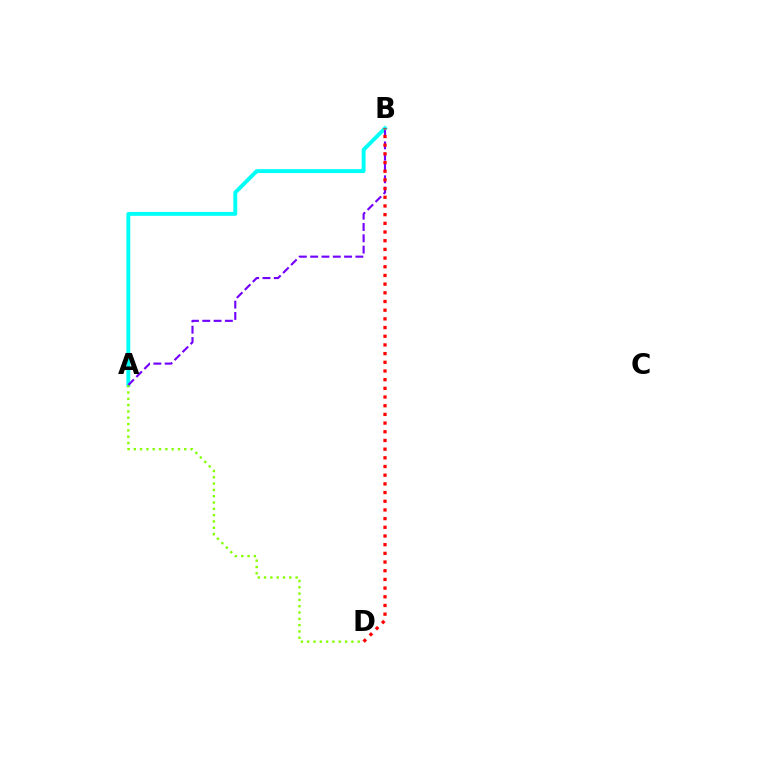{('A', 'B'): [{'color': '#00fff6', 'line_style': 'solid', 'thickness': 2.8}, {'color': '#7200ff', 'line_style': 'dashed', 'thickness': 1.54}], ('A', 'D'): [{'color': '#84ff00', 'line_style': 'dotted', 'thickness': 1.71}], ('B', 'D'): [{'color': '#ff0000', 'line_style': 'dotted', 'thickness': 2.36}]}